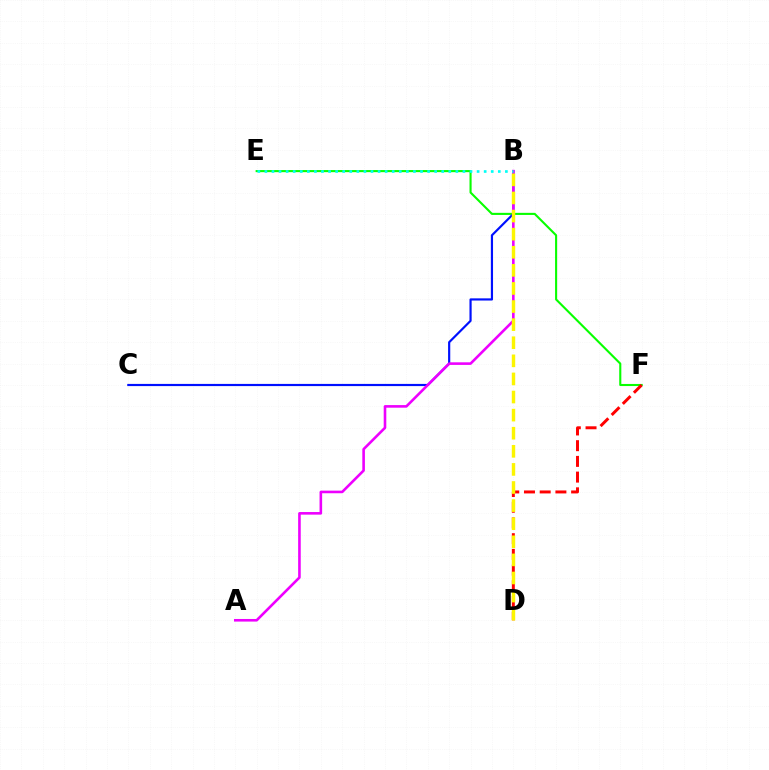{('E', 'F'): [{'color': '#08ff00', 'line_style': 'solid', 'thickness': 1.51}], ('B', 'C'): [{'color': '#0010ff', 'line_style': 'solid', 'thickness': 1.57}], ('D', 'F'): [{'color': '#ff0000', 'line_style': 'dashed', 'thickness': 2.14}], ('A', 'B'): [{'color': '#ee00ff', 'line_style': 'solid', 'thickness': 1.88}], ('B', 'D'): [{'color': '#fcf500', 'line_style': 'dashed', 'thickness': 2.46}], ('B', 'E'): [{'color': '#00fff6', 'line_style': 'dotted', 'thickness': 1.92}]}